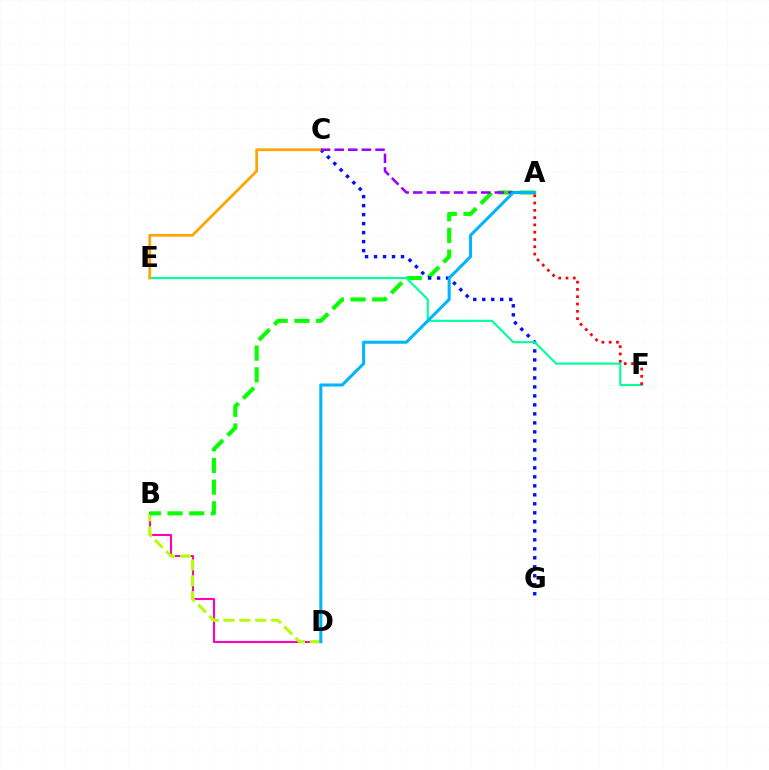{('B', 'D'): [{'color': '#ff00bd', 'line_style': 'solid', 'thickness': 1.51}, {'color': '#b3ff00', 'line_style': 'dashed', 'thickness': 2.15}], ('A', 'B'): [{'color': '#08ff00', 'line_style': 'dashed', 'thickness': 2.94}], ('C', 'G'): [{'color': '#0010ff', 'line_style': 'dotted', 'thickness': 2.44}], ('E', 'F'): [{'color': '#00ff9d', 'line_style': 'solid', 'thickness': 1.53}], ('C', 'E'): [{'color': '#ffa500', 'line_style': 'solid', 'thickness': 1.99}], ('A', 'C'): [{'color': '#9b00ff', 'line_style': 'dashed', 'thickness': 1.85}], ('A', 'D'): [{'color': '#00b5ff', 'line_style': 'solid', 'thickness': 2.19}], ('A', 'F'): [{'color': '#ff0000', 'line_style': 'dotted', 'thickness': 1.98}]}